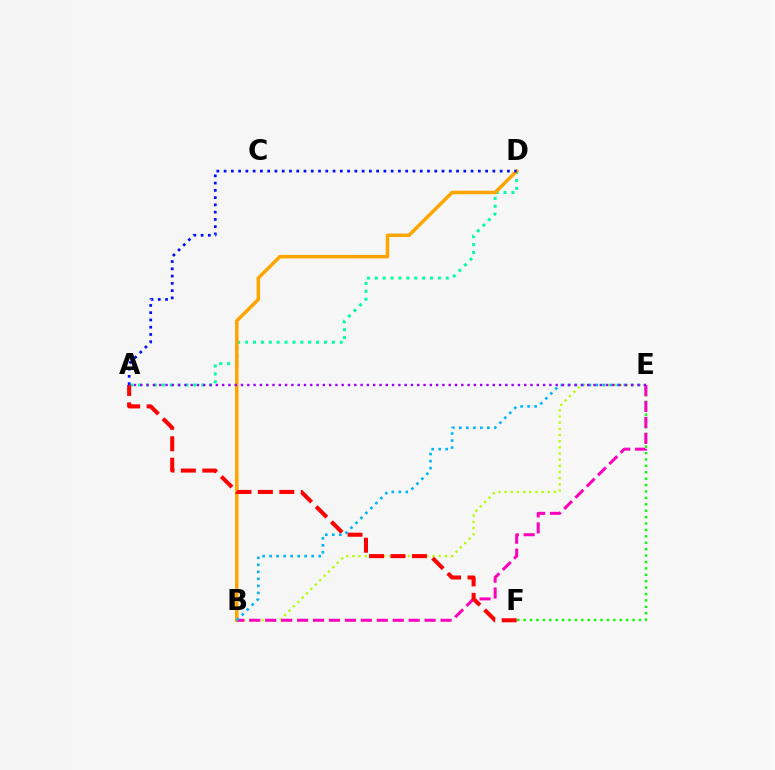{('A', 'D'): [{'color': '#00ff9d', 'line_style': 'dotted', 'thickness': 2.14}, {'color': '#0010ff', 'line_style': 'dotted', 'thickness': 1.97}], ('B', 'E'): [{'color': '#b3ff00', 'line_style': 'dotted', 'thickness': 1.68}, {'color': '#ff00bd', 'line_style': 'dashed', 'thickness': 2.17}, {'color': '#00b5ff', 'line_style': 'dotted', 'thickness': 1.9}], ('E', 'F'): [{'color': '#08ff00', 'line_style': 'dotted', 'thickness': 1.74}], ('B', 'D'): [{'color': '#ffa500', 'line_style': 'solid', 'thickness': 2.53}], ('A', 'F'): [{'color': '#ff0000', 'line_style': 'dashed', 'thickness': 2.92}], ('A', 'E'): [{'color': '#9b00ff', 'line_style': 'dotted', 'thickness': 1.71}]}